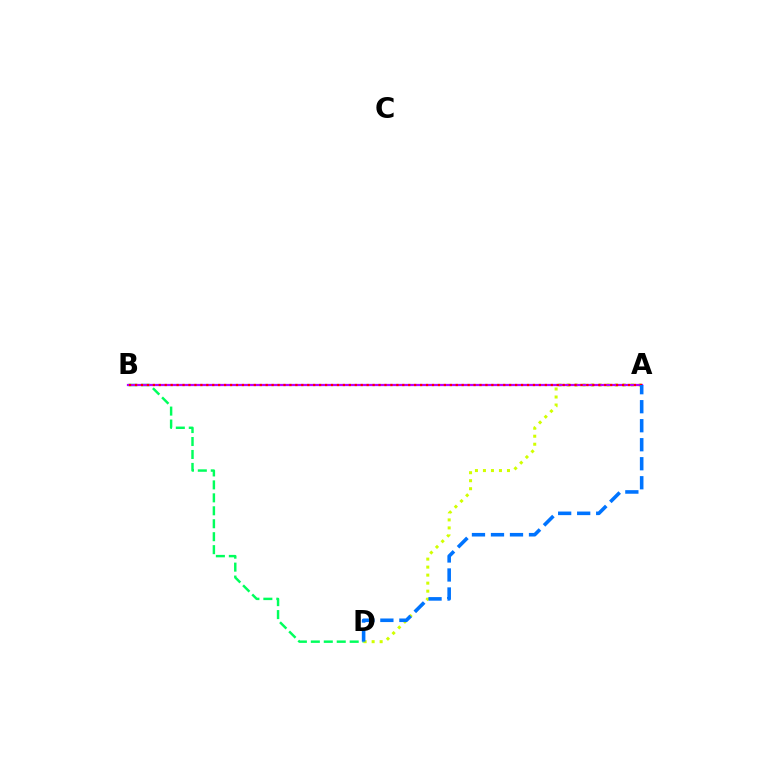{('B', 'D'): [{'color': '#00ff5c', 'line_style': 'dashed', 'thickness': 1.76}], ('A', 'D'): [{'color': '#d1ff00', 'line_style': 'dotted', 'thickness': 2.18}, {'color': '#0074ff', 'line_style': 'dashed', 'thickness': 2.58}], ('A', 'B'): [{'color': '#b900ff', 'line_style': 'solid', 'thickness': 1.61}, {'color': '#ff0000', 'line_style': 'dotted', 'thickness': 1.61}]}